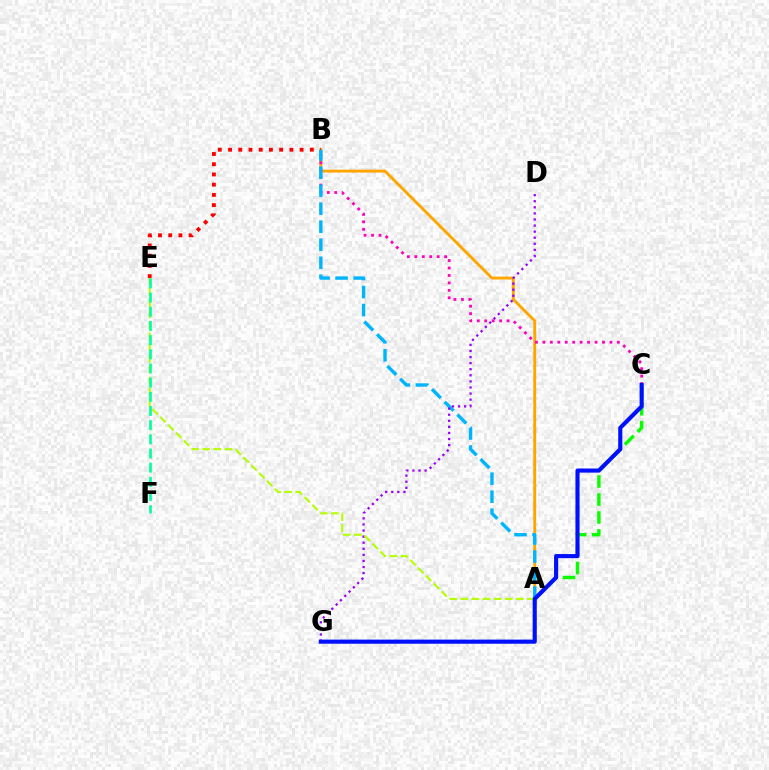{('A', 'B'): [{'color': '#ffa500', 'line_style': 'solid', 'thickness': 2.07}, {'color': '#00b5ff', 'line_style': 'dashed', 'thickness': 2.45}], ('B', 'E'): [{'color': '#ff0000', 'line_style': 'dotted', 'thickness': 2.78}], ('B', 'C'): [{'color': '#ff00bd', 'line_style': 'dotted', 'thickness': 2.02}], ('A', 'C'): [{'color': '#08ff00', 'line_style': 'dashed', 'thickness': 2.44}], ('D', 'G'): [{'color': '#9b00ff', 'line_style': 'dotted', 'thickness': 1.65}], ('A', 'E'): [{'color': '#b3ff00', 'line_style': 'dashed', 'thickness': 1.51}], ('C', 'G'): [{'color': '#0010ff', 'line_style': 'solid', 'thickness': 2.97}], ('E', 'F'): [{'color': '#00ff9d', 'line_style': 'dashed', 'thickness': 1.92}]}